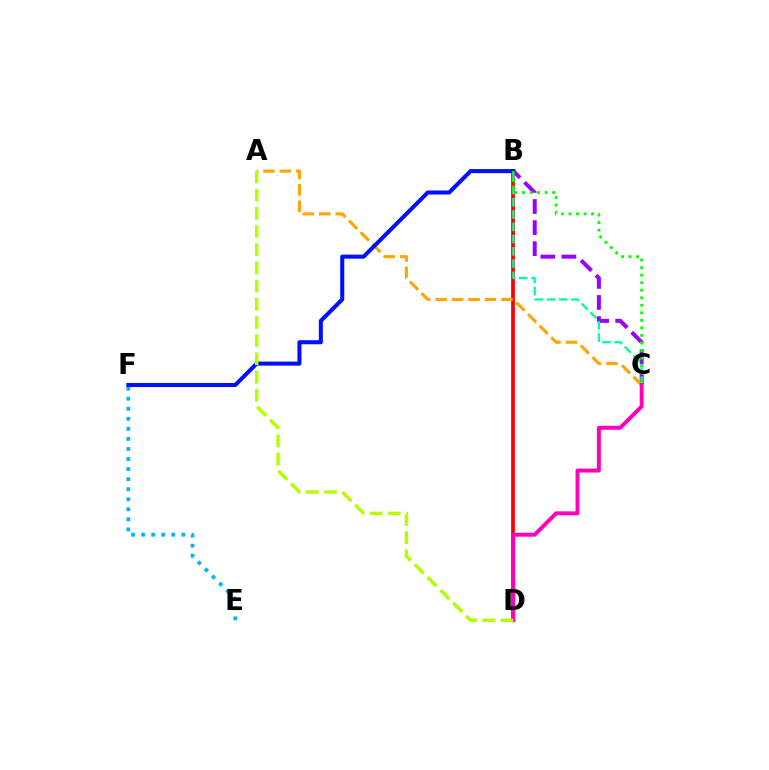{('B', 'D'): [{'color': '#ff0000', 'line_style': 'solid', 'thickness': 2.7}], ('B', 'C'): [{'color': '#9b00ff', 'line_style': 'dashed', 'thickness': 2.86}, {'color': '#00ff9d', 'line_style': 'dashed', 'thickness': 1.66}, {'color': '#08ff00', 'line_style': 'dotted', 'thickness': 2.05}], ('A', 'C'): [{'color': '#ffa500', 'line_style': 'dashed', 'thickness': 2.23}], ('E', 'F'): [{'color': '#00b5ff', 'line_style': 'dotted', 'thickness': 2.73}], ('B', 'F'): [{'color': '#0010ff', 'line_style': 'solid', 'thickness': 2.91}], ('C', 'D'): [{'color': '#ff00bd', 'line_style': 'solid', 'thickness': 2.83}], ('A', 'D'): [{'color': '#b3ff00', 'line_style': 'dashed', 'thickness': 2.47}]}